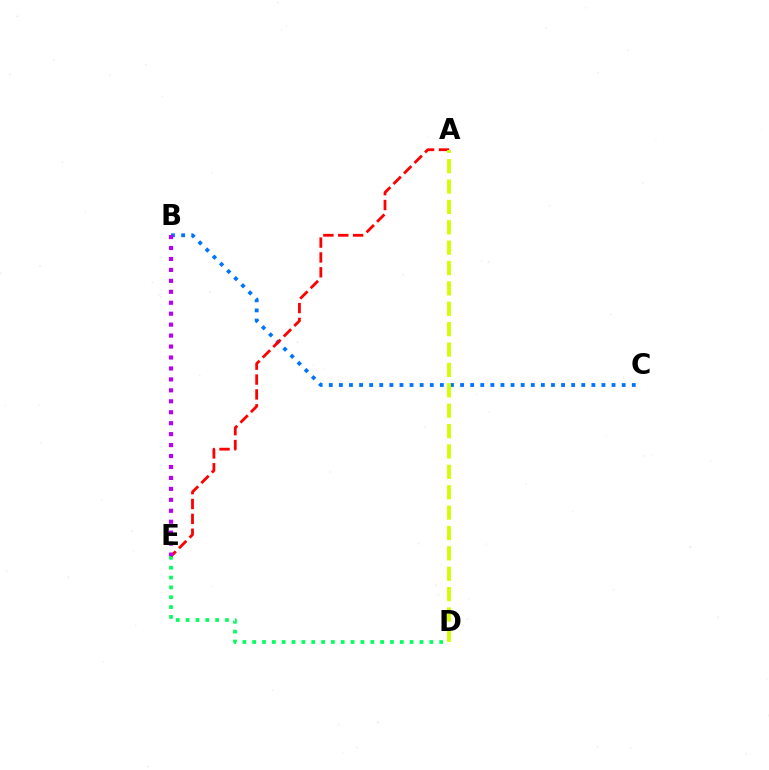{('D', 'E'): [{'color': '#00ff5c', 'line_style': 'dotted', 'thickness': 2.67}], ('B', 'C'): [{'color': '#0074ff', 'line_style': 'dotted', 'thickness': 2.74}], ('A', 'E'): [{'color': '#ff0000', 'line_style': 'dashed', 'thickness': 2.02}], ('A', 'D'): [{'color': '#d1ff00', 'line_style': 'dashed', 'thickness': 2.77}], ('B', 'E'): [{'color': '#b900ff', 'line_style': 'dotted', 'thickness': 2.97}]}